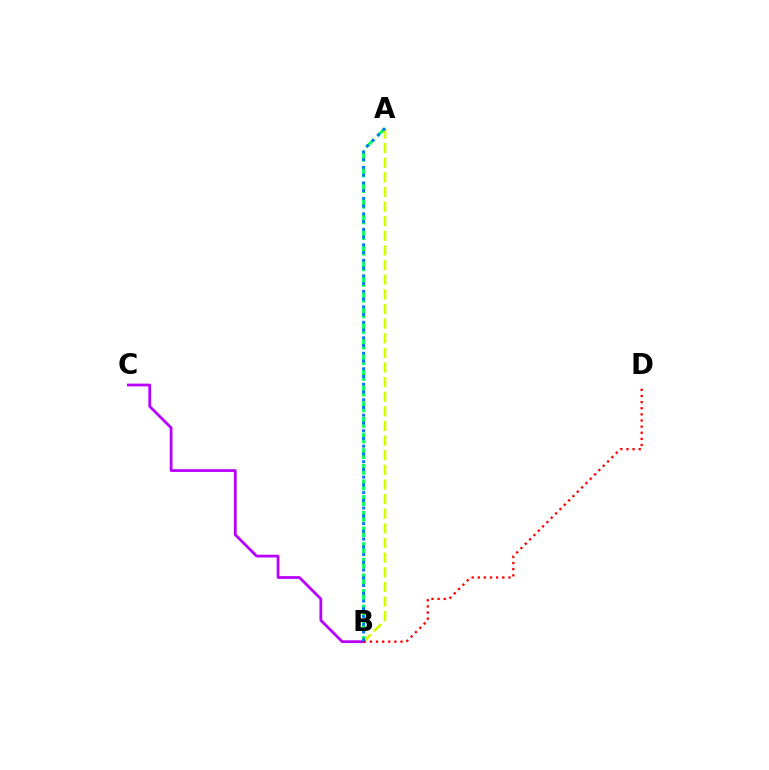{('A', 'B'): [{'color': '#00ff5c', 'line_style': 'dashed', 'thickness': 2.13}, {'color': '#d1ff00', 'line_style': 'dashed', 'thickness': 1.99}, {'color': '#0074ff', 'line_style': 'dotted', 'thickness': 2.1}], ('B', 'C'): [{'color': '#b900ff', 'line_style': 'solid', 'thickness': 2.0}], ('B', 'D'): [{'color': '#ff0000', 'line_style': 'dotted', 'thickness': 1.66}]}